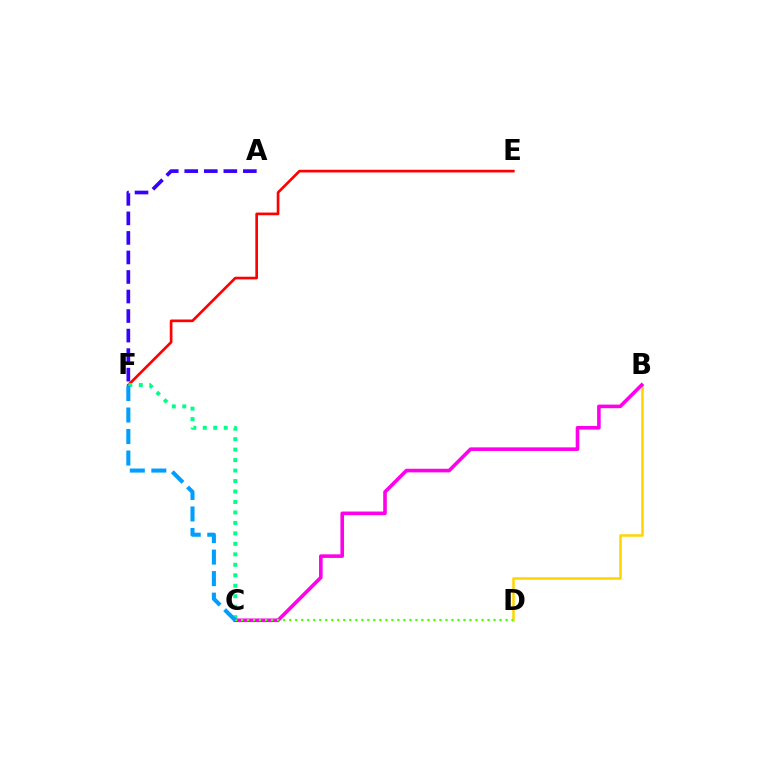{('E', 'F'): [{'color': '#ff0000', 'line_style': 'solid', 'thickness': 1.93}], ('A', 'F'): [{'color': '#3700ff', 'line_style': 'dashed', 'thickness': 2.65}], ('B', 'D'): [{'color': '#ffd500', 'line_style': 'solid', 'thickness': 1.81}], ('C', 'F'): [{'color': '#00ff86', 'line_style': 'dotted', 'thickness': 2.84}, {'color': '#009eff', 'line_style': 'dashed', 'thickness': 2.92}], ('B', 'C'): [{'color': '#ff00ed', 'line_style': 'solid', 'thickness': 2.6}], ('C', 'D'): [{'color': '#4fff00', 'line_style': 'dotted', 'thickness': 1.63}]}